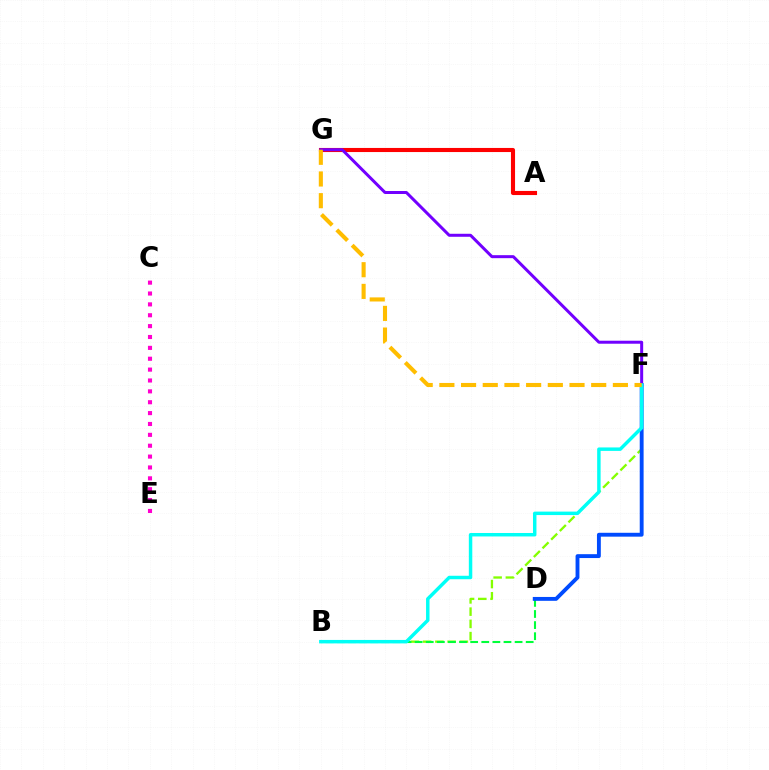{('C', 'E'): [{'color': '#ff00cf', 'line_style': 'dotted', 'thickness': 2.95}], ('A', 'G'): [{'color': '#ff0000', 'line_style': 'solid', 'thickness': 2.95}], ('B', 'F'): [{'color': '#84ff00', 'line_style': 'dashed', 'thickness': 1.66}, {'color': '#00fff6', 'line_style': 'solid', 'thickness': 2.49}], ('B', 'D'): [{'color': '#00ff39', 'line_style': 'dashed', 'thickness': 1.51}], ('D', 'F'): [{'color': '#004bff', 'line_style': 'solid', 'thickness': 2.78}], ('F', 'G'): [{'color': '#7200ff', 'line_style': 'solid', 'thickness': 2.16}, {'color': '#ffbd00', 'line_style': 'dashed', 'thickness': 2.95}]}